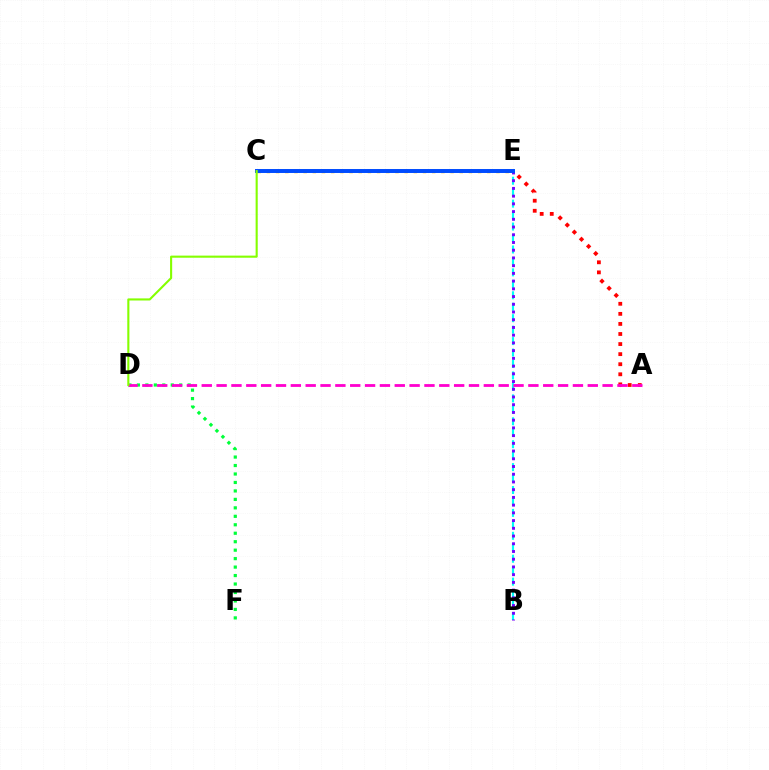{('A', 'E'): [{'color': '#ff0000', 'line_style': 'dotted', 'thickness': 2.74}], ('D', 'F'): [{'color': '#00ff39', 'line_style': 'dotted', 'thickness': 2.3}], ('B', 'E'): [{'color': '#00fff6', 'line_style': 'dashed', 'thickness': 1.56}, {'color': '#7200ff', 'line_style': 'dotted', 'thickness': 2.1}], ('C', 'E'): [{'color': '#ffbd00', 'line_style': 'dotted', 'thickness': 2.49}, {'color': '#004bff', 'line_style': 'solid', 'thickness': 2.85}], ('A', 'D'): [{'color': '#ff00cf', 'line_style': 'dashed', 'thickness': 2.02}], ('C', 'D'): [{'color': '#84ff00', 'line_style': 'solid', 'thickness': 1.52}]}